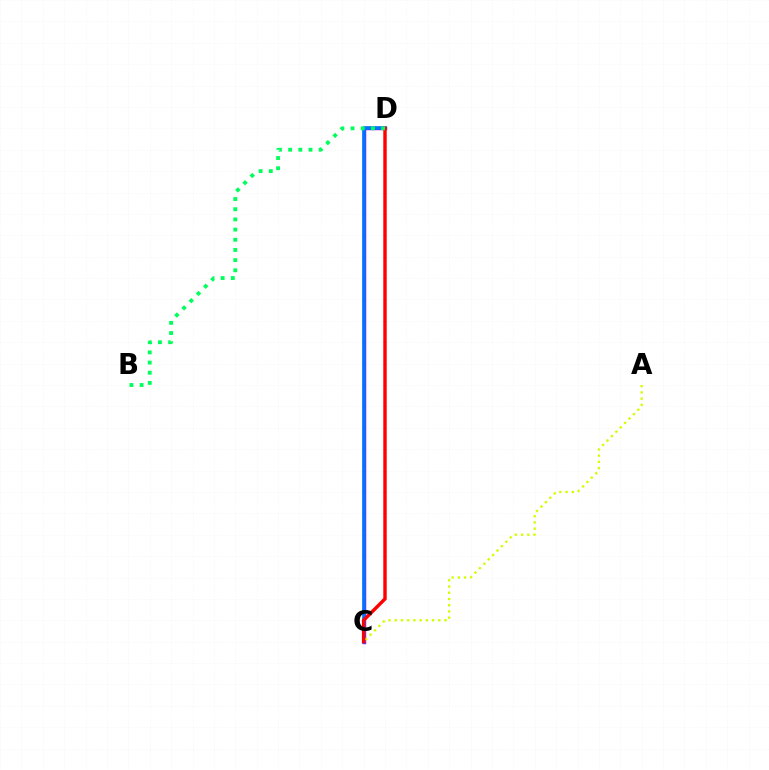{('C', 'D'): [{'color': '#b900ff', 'line_style': 'solid', 'thickness': 2.49}, {'color': '#0074ff', 'line_style': 'solid', 'thickness': 2.59}, {'color': '#ff0000', 'line_style': 'solid', 'thickness': 2.46}], ('A', 'C'): [{'color': '#d1ff00', 'line_style': 'dotted', 'thickness': 1.69}], ('B', 'D'): [{'color': '#00ff5c', 'line_style': 'dotted', 'thickness': 2.77}]}